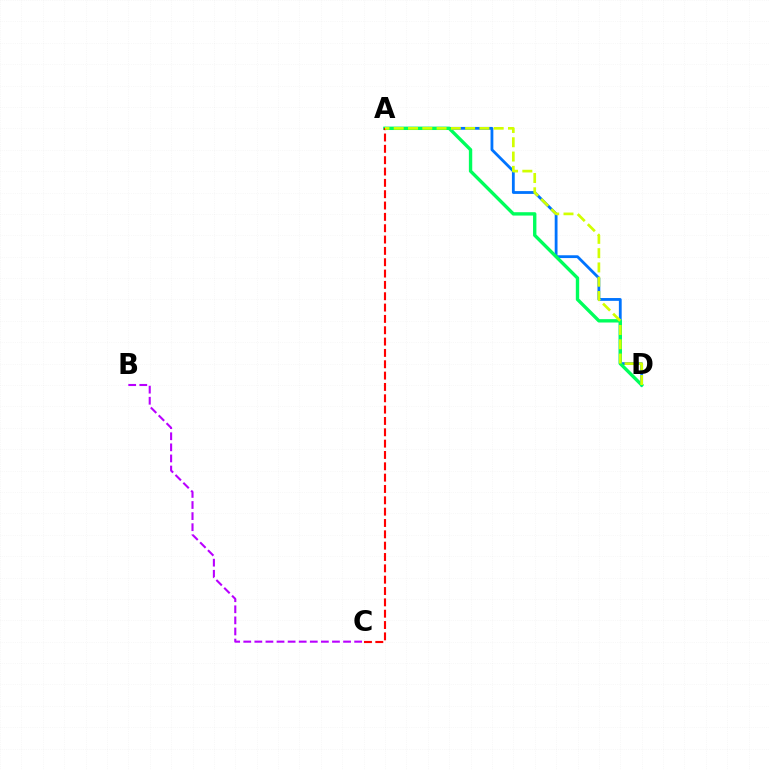{('A', 'D'): [{'color': '#0074ff', 'line_style': 'solid', 'thickness': 2.02}, {'color': '#00ff5c', 'line_style': 'solid', 'thickness': 2.42}, {'color': '#d1ff00', 'line_style': 'dashed', 'thickness': 1.94}], ('A', 'C'): [{'color': '#ff0000', 'line_style': 'dashed', 'thickness': 1.54}], ('B', 'C'): [{'color': '#b900ff', 'line_style': 'dashed', 'thickness': 1.51}]}